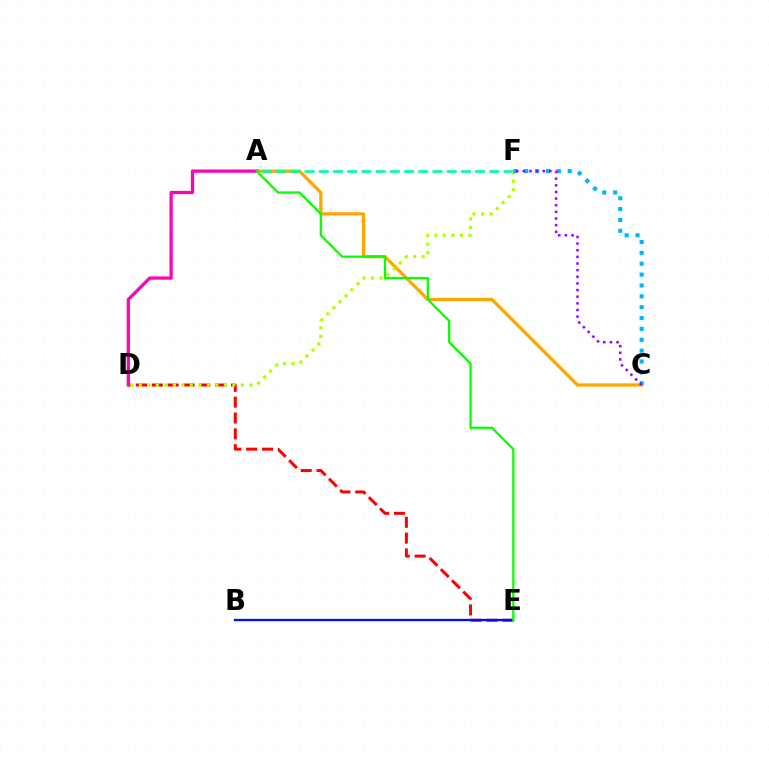{('A', 'C'): [{'color': '#ffa500', 'line_style': 'solid', 'thickness': 2.33}], ('D', 'E'): [{'color': '#ff0000', 'line_style': 'dashed', 'thickness': 2.15}], ('A', 'F'): [{'color': '#00ff9d', 'line_style': 'dashed', 'thickness': 1.93}], ('D', 'F'): [{'color': '#b3ff00', 'line_style': 'dotted', 'thickness': 2.31}], ('B', 'E'): [{'color': '#0010ff', 'line_style': 'solid', 'thickness': 1.67}], ('A', 'D'): [{'color': '#ff00bd', 'line_style': 'solid', 'thickness': 2.34}], ('C', 'F'): [{'color': '#00b5ff', 'line_style': 'dotted', 'thickness': 2.95}, {'color': '#9b00ff', 'line_style': 'dotted', 'thickness': 1.8}], ('A', 'E'): [{'color': '#08ff00', 'line_style': 'solid', 'thickness': 1.64}]}